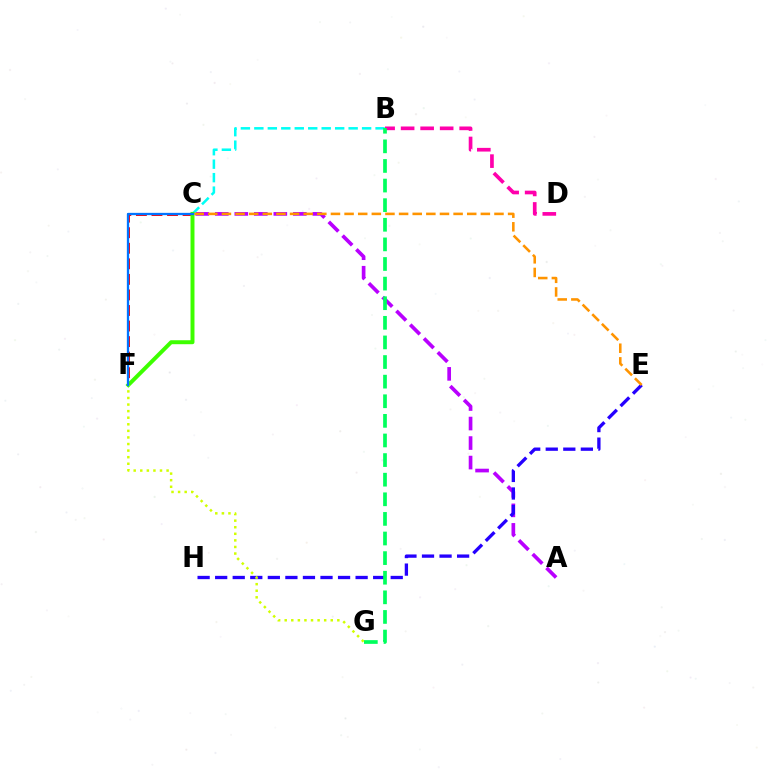{('C', 'F'): [{'color': '#ff0000', 'line_style': 'dashed', 'thickness': 2.11}, {'color': '#3dff00', 'line_style': 'solid', 'thickness': 2.85}, {'color': '#0074ff', 'line_style': 'solid', 'thickness': 1.66}], ('A', 'C'): [{'color': '#b900ff', 'line_style': 'dashed', 'thickness': 2.65}], ('B', 'D'): [{'color': '#ff00ac', 'line_style': 'dashed', 'thickness': 2.65}], ('B', 'C'): [{'color': '#00fff6', 'line_style': 'dashed', 'thickness': 1.83}], ('E', 'H'): [{'color': '#2500ff', 'line_style': 'dashed', 'thickness': 2.38}], ('C', 'E'): [{'color': '#ff9400', 'line_style': 'dashed', 'thickness': 1.85}], ('F', 'G'): [{'color': '#d1ff00', 'line_style': 'dotted', 'thickness': 1.79}], ('B', 'G'): [{'color': '#00ff5c', 'line_style': 'dashed', 'thickness': 2.66}]}